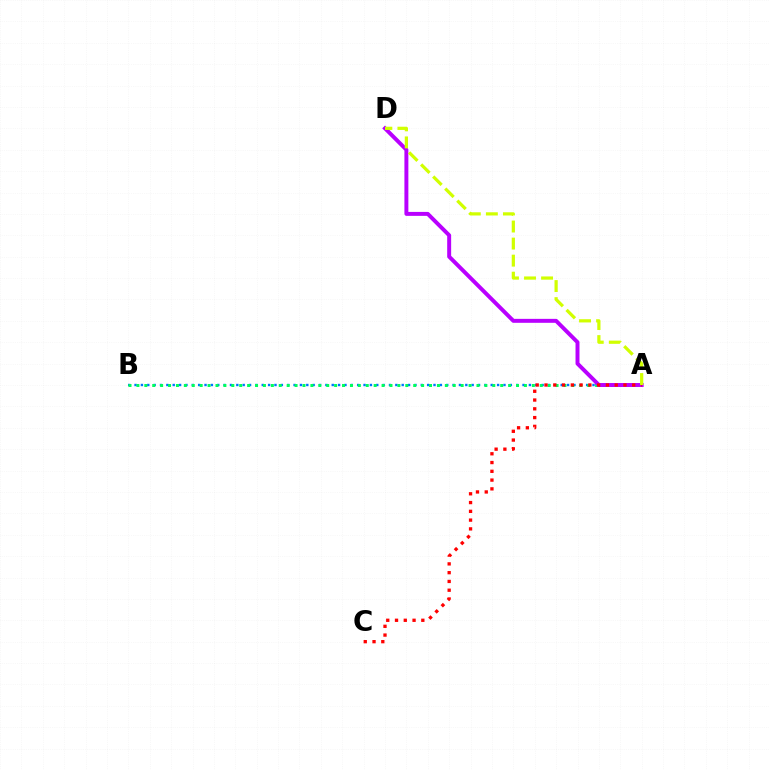{('A', 'B'): [{'color': '#0074ff', 'line_style': 'dotted', 'thickness': 1.73}, {'color': '#00ff5c', 'line_style': 'dotted', 'thickness': 2.15}], ('A', 'D'): [{'color': '#b900ff', 'line_style': 'solid', 'thickness': 2.85}, {'color': '#d1ff00', 'line_style': 'dashed', 'thickness': 2.32}], ('A', 'C'): [{'color': '#ff0000', 'line_style': 'dotted', 'thickness': 2.38}]}